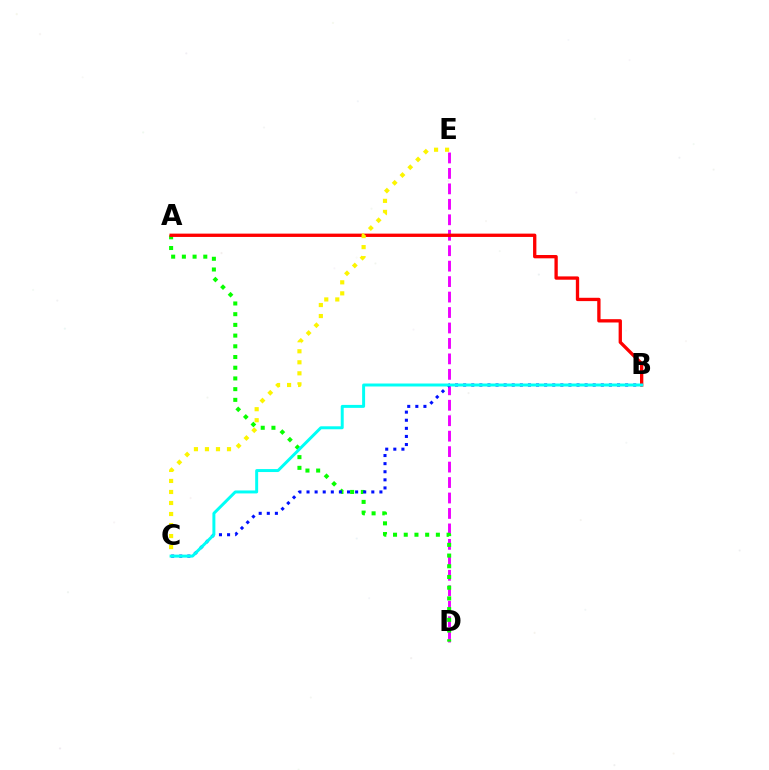{('D', 'E'): [{'color': '#ee00ff', 'line_style': 'dashed', 'thickness': 2.1}], ('A', 'D'): [{'color': '#08ff00', 'line_style': 'dotted', 'thickness': 2.91}], ('A', 'B'): [{'color': '#ff0000', 'line_style': 'solid', 'thickness': 2.39}], ('C', 'E'): [{'color': '#fcf500', 'line_style': 'dotted', 'thickness': 2.99}], ('B', 'C'): [{'color': '#0010ff', 'line_style': 'dotted', 'thickness': 2.2}, {'color': '#00fff6', 'line_style': 'solid', 'thickness': 2.14}]}